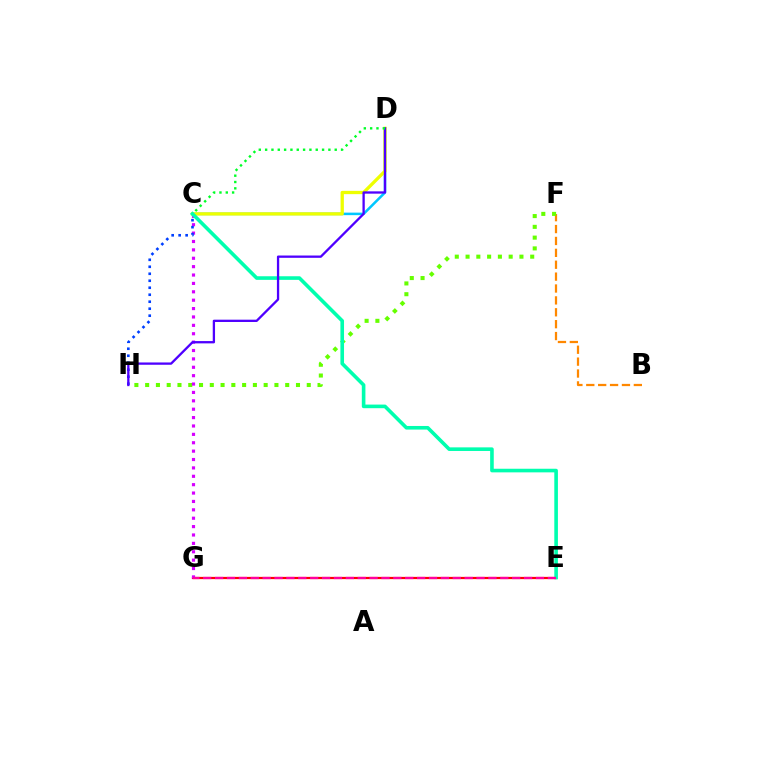{('B', 'F'): [{'color': '#ff8800', 'line_style': 'dashed', 'thickness': 1.62}], ('F', 'H'): [{'color': '#66ff00', 'line_style': 'dotted', 'thickness': 2.93}], ('C', 'D'): [{'color': '#00c7ff', 'line_style': 'solid', 'thickness': 1.82}, {'color': '#eeff00', 'line_style': 'solid', 'thickness': 2.37}, {'color': '#00ff27', 'line_style': 'dotted', 'thickness': 1.72}], ('E', 'G'): [{'color': '#ff0000', 'line_style': 'solid', 'thickness': 1.6}, {'color': '#ff00a0', 'line_style': 'dashed', 'thickness': 1.61}], ('C', 'G'): [{'color': '#d600ff', 'line_style': 'dotted', 'thickness': 2.28}], ('C', 'H'): [{'color': '#003fff', 'line_style': 'dotted', 'thickness': 1.9}], ('C', 'E'): [{'color': '#00ffaf', 'line_style': 'solid', 'thickness': 2.6}], ('D', 'H'): [{'color': '#4f00ff', 'line_style': 'solid', 'thickness': 1.66}]}